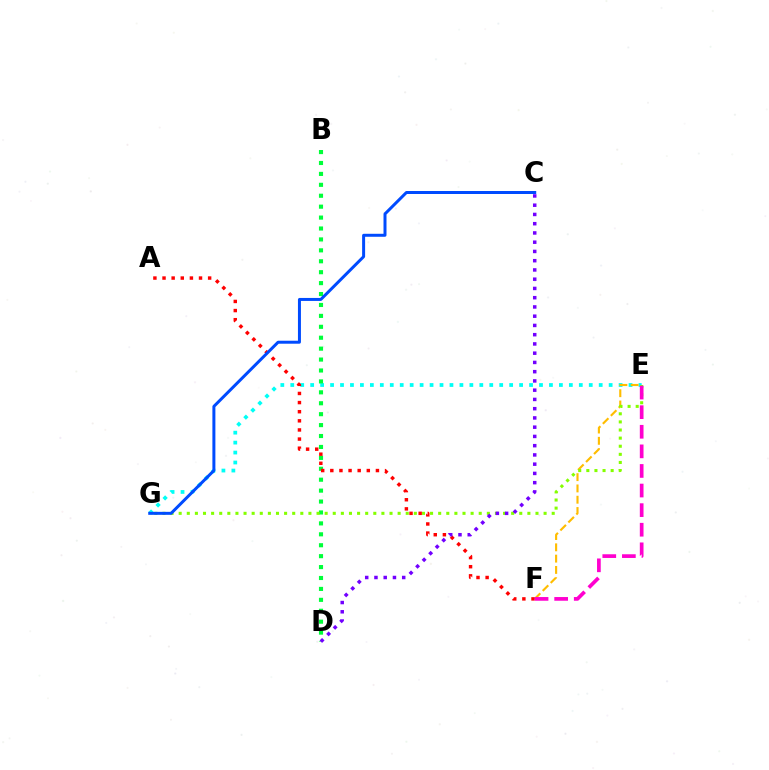{('E', 'G'): [{'color': '#00fff6', 'line_style': 'dotted', 'thickness': 2.7}, {'color': '#84ff00', 'line_style': 'dotted', 'thickness': 2.2}], ('E', 'F'): [{'color': '#ffbd00', 'line_style': 'dashed', 'thickness': 1.53}, {'color': '#ff00cf', 'line_style': 'dashed', 'thickness': 2.66}], ('B', 'D'): [{'color': '#00ff39', 'line_style': 'dotted', 'thickness': 2.97}], ('A', 'F'): [{'color': '#ff0000', 'line_style': 'dotted', 'thickness': 2.48}], ('C', 'G'): [{'color': '#004bff', 'line_style': 'solid', 'thickness': 2.15}], ('C', 'D'): [{'color': '#7200ff', 'line_style': 'dotted', 'thickness': 2.51}]}